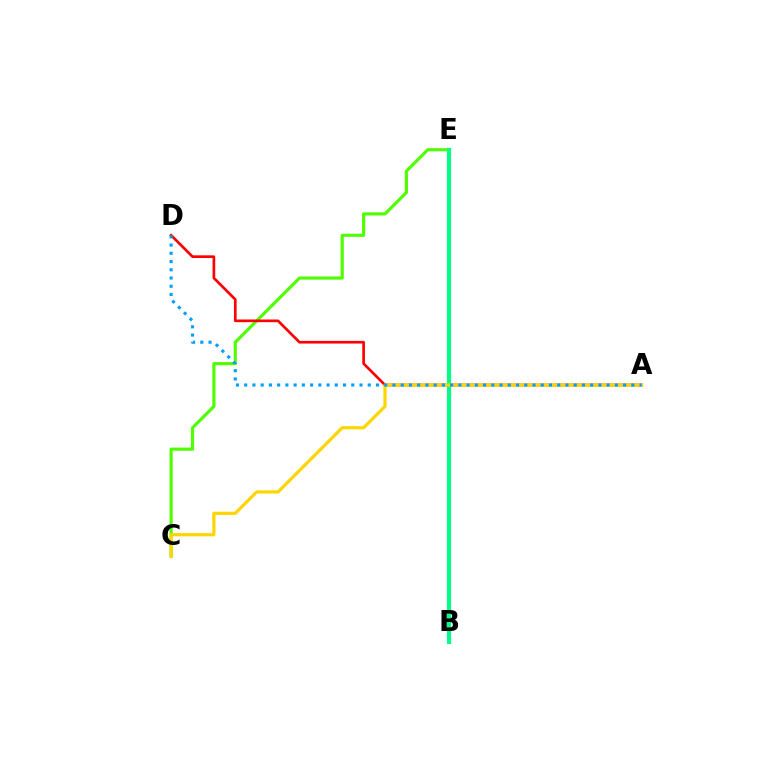{('B', 'E'): [{'color': '#ff00ed', 'line_style': 'dotted', 'thickness': 2.57}, {'color': '#3700ff', 'line_style': 'solid', 'thickness': 1.85}, {'color': '#00ff86', 'line_style': 'solid', 'thickness': 2.99}], ('C', 'E'): [{'color': '#4fff00', 'line_style': 'solid', 'thickness': 2.26}], ('A', 'D'): [{'color': '#ff0000', 'line_style': 'solid', 'thickness': 1.93}, {'color': '#009eff', 'line_style': 'dotted', 'thickness': 2.24}], ('A', 'C'): [{'color': '#ffd500', 'line_style': 'solid', 'thickness': 2.3}]}